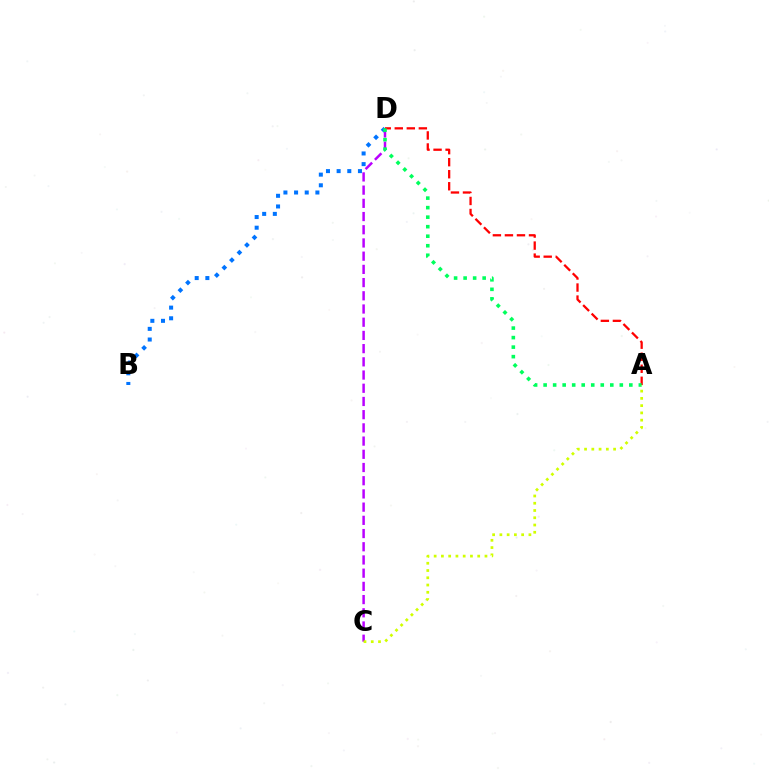{('C', 'D'): [{'color': '#b900ff', 'line_style': 'dashed', 'thickness': 1.79}], ('B', 'D'): [{'color': '#0074ff', 'line_style': 'dotted', 'thickness': 2.9}], ('A', 'D'): [{'color': '#ff0000', 'line_style': 'dashed', 'thickness': 1.63}, {'color': '#00ff5c', 'line_style': 'dotted', 'thickness': 2.59}], ('A', 'C'): [{'color': '#d1ff00', 'line_style': 'dotted', 'thickness': 1.97}]}